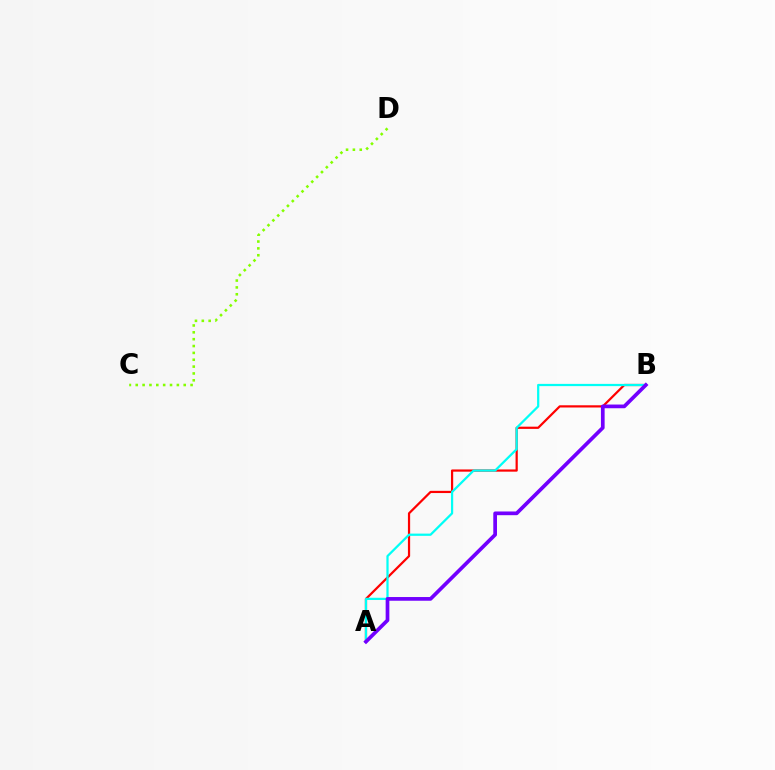{('A', 'B'): [{'color': '#ff0000', 'line_style': 'solid', 'thickness': 1.59}, {'color': '#00fff6', 'line_style': 'solid', 'thickness': 1.61}, {'color': '#7200ff', 'line_style': 'solid', 'thickness': 2.67}], ('C', 'D'): [{'color': '#84ff00', 'line_style': 'dotted', 'thickness': 1.86}]}